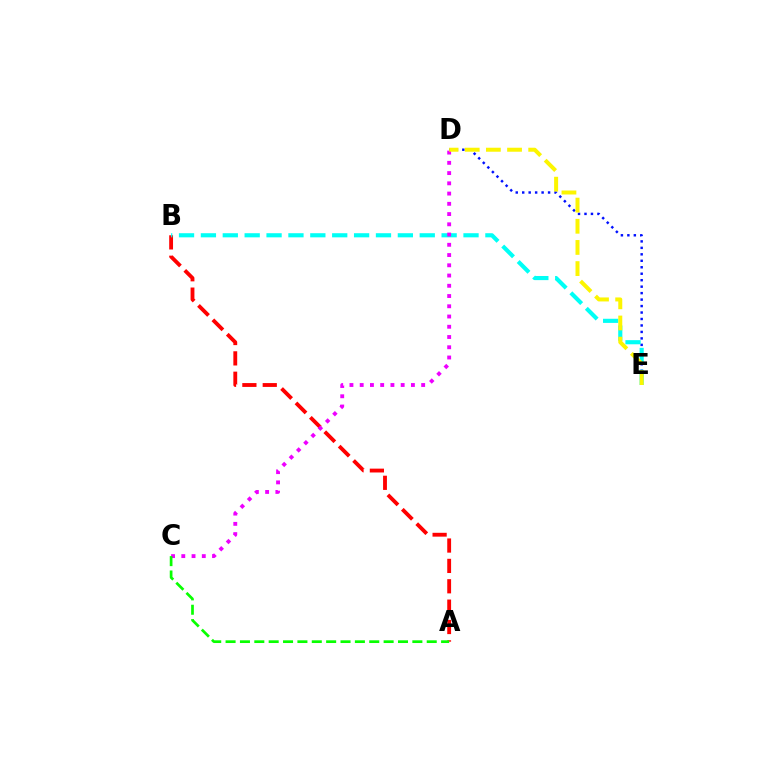{('A', 'B'): [{'color': '#ff0000', 'line_style': 'dashed', 'thickness': 2.77}], ('D', 'E'): [{'color': '#0010ff', 'line_style': 'dotted', 'thickness': 1.76}, {'color': '#fcf500', 'line_style': 'dashed', 'thickness': 2.87}], ('B', 'E'): [{'color': '#00fff6', 'line_style': 'dashed', 'thickness': 2.97}], ('C', 'D'): [{'color': '#ee00ff', 'line_style': 'dotted', 'thickness': 2.78}], ('A', 'C'): [{'color': '#08ff00', 'line_style': 'dashed', 'thickness': 1.95}]}